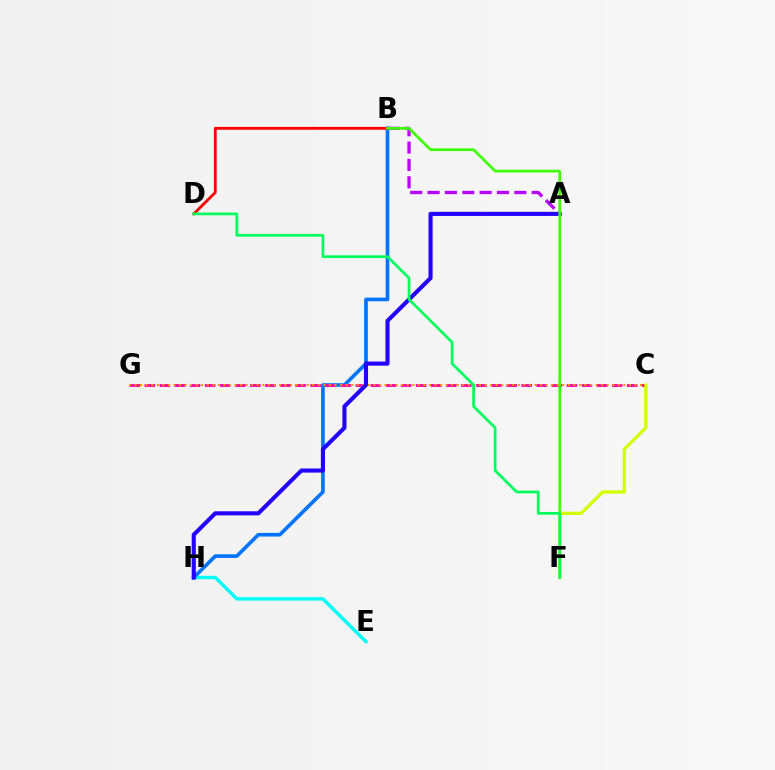{('E', 'H'): [{'color': '#00fff6', 'line_style': 'solid', 'thickness': 2.46}], ('B', 'H'): [{'color': '#0074ff', 'line_style': 'solid', 'thickness': 2.62}], ('A', 'B'): [{'color': '#b900ff', 'line_style': 'dashed', 'thickness': 2.36}], ('C', 'G'): [{'color': '#ff00ac', 'line_style': 'dashed', 'thickness': 2.05}, {'color': '#ff9400', 'line_style': 'dotted', 'thickness': 1.51}], ('B', 'D'): [{'color': '#ff0000', 'line_style': 'solid', 'thickness': 2.02}], ('A', 'H'): [{'color': '#2500ff', 'line_style': 'solid', 'thickness': 2.95}], ('B', 'F'): [{'color': '#3dff00', 'line_style': 'solid', 'thickness': 1.94}], ('C', 'F'): [{'color': '#d1ff00', 'line_style': 'solid', 'thickness': 2.34}], ('D', 'F'): [{'color': '#00ff5c', 'line_style': 'solid', 'thickness': 1.96}]}